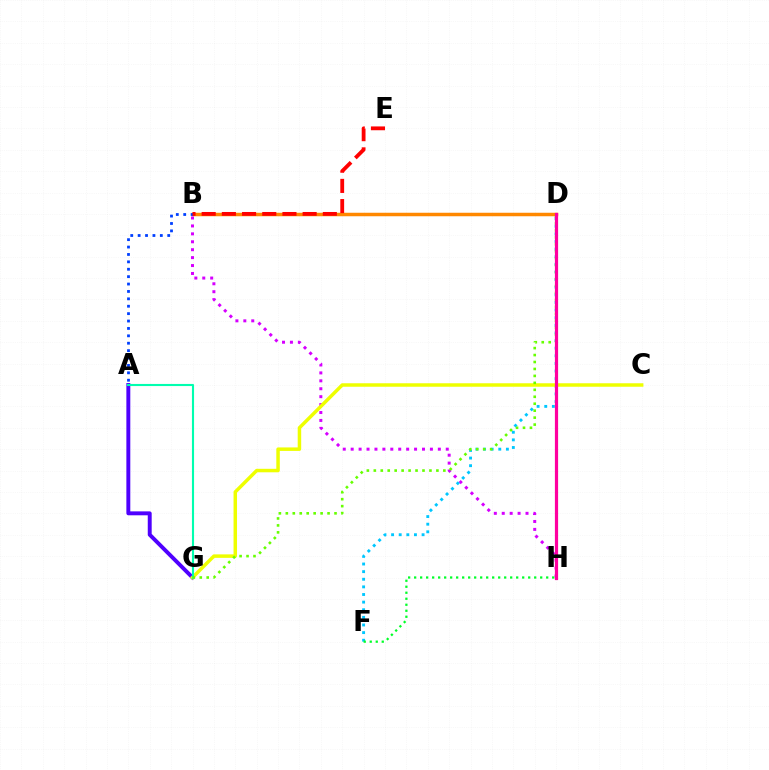{('B', 'D'): [{'color': '#ff8800', 'line_style': 'solid', 'thickness': 2.51}], ('A', 'G'): [{'color': '#4f00ff', 'line_style': 'solid', 'thickness': 2.83}, {'color': '#00ffaf', 'line_style': 'solid', 'thickness': 1.52}], ('B', 'H'): [{'color': '#d600ff', 'line_style': 'dotted', 'thickness': 2.15}], ('D', 'F'): [{'color': '#00c7ff', 'line_style': 'dotted', 'thickness': 2.07}], ('C', 'G'): [{'color': '#eeff00', 'line_style': 'solid', 'thickness': 2.51}], ('F', 'H'): [{'color': '#00ff27', 'line_style': 'dotted', 'thickness': 1.63}], ('A', 'B'): [{'color': '#003fff', 'line_style': 'dotted', 'thickness': 2.01}], ('D', 'G'): [{'color': '#66ff00', 'line_style': 'dotted', 'thickness': 1.89}], ('D', 'H'): [{'color': '#ff00a0', 'line_style': 'solid', 'thickness': 2.3}], ('B', 'E'): [{'color': '#ff0000', 'line_style': 'dashed', 'thickness': 2.74}]}